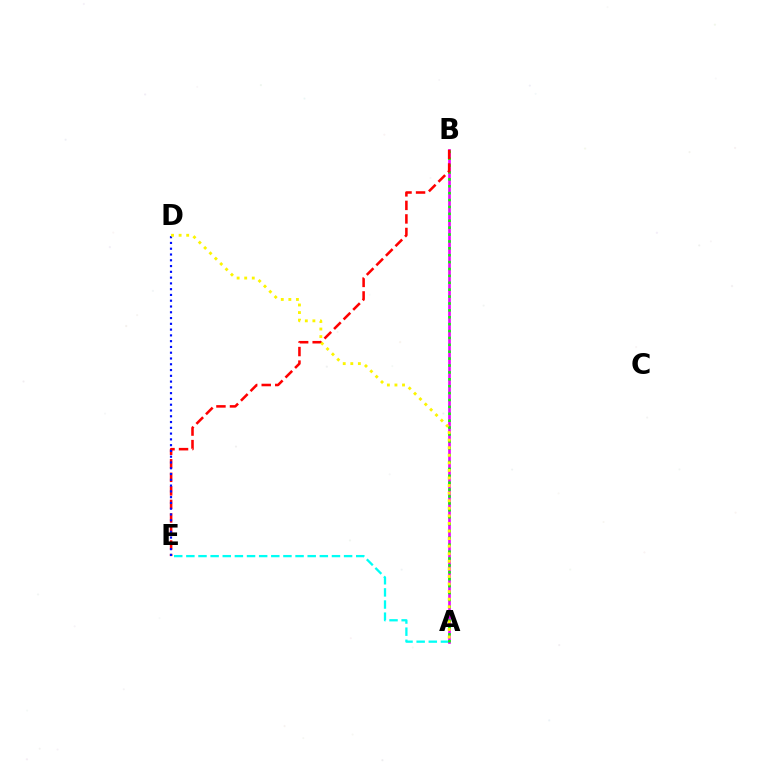{('A', 'E'): [{'color': '#00fff6', 'line_style': 'dashed', 'thickness': 1.65}], ('A', 'B'): [{'color': '#ee00ff', 'line_style': 'solid', 'thickness': 1.92}, {'color': '#08ff00', 'line_style': 'dotted', 'thickness': 1.87}], ('B', 'E'): [{'color': '#ff0000', 'line_style': 'dashed', 'thickness': 1.84}], ('D', 'E'): [{'color': '#0010ff', 'line_style': 'dotted', 'thickness': 1.57}], ('A', 'D'): [{'color': '#fcf500', 'line_style': 'dotted', 'thickness': 2.06}]}